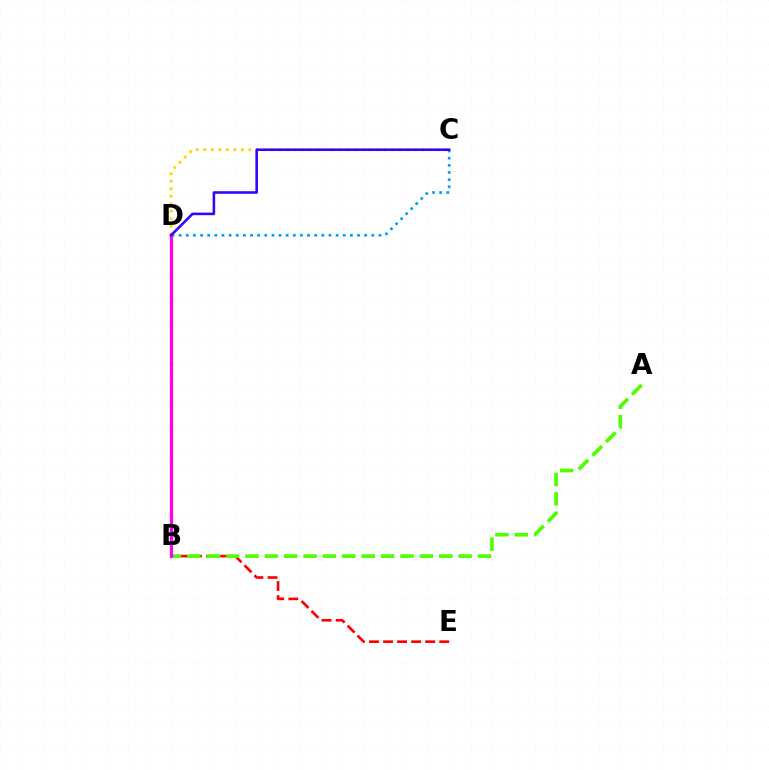{('C', 'D'): [{'color': '#ffd500', 'line_style': 'dotted', 'thickness': 2.04}, {'color': '#009eff', 'line_style': 'dotted', 'thickness': 1.94}, {'color': '#3700ff', 'line_style': 'solid', 'thickness': 1.85}], ('B', 'D'): [{'color': '#00ff86', 'line_style': 'dotted', 'thickness': 1.67}, {'color': '#ff00ed', 'line_style': 'solid', 'thickness': 2.31}], ('B', 'E'): [{'color': '#ff0000', 'line_style': 'dashed', 'thickness': 1.91}], ('A', 'B'): [{'color': '#4fff00', 'line_style': 'dashed', 'thickness': 2.63}]}